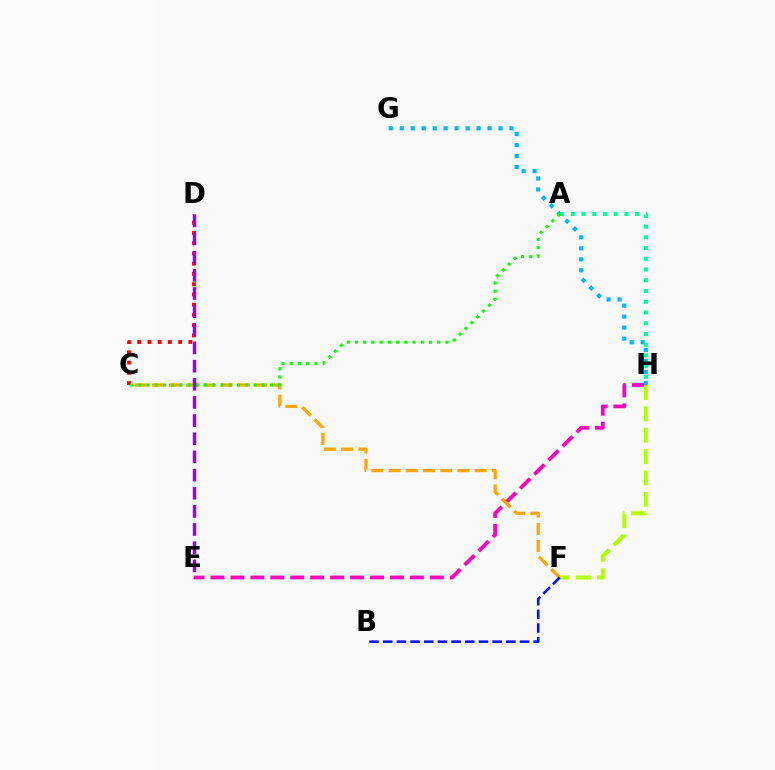{('E', 'H'): [{'color': '#ff00bd', 'line_style': 'dashed', 'thickness': 2.71}], ('F', 'H'): [{'color': '#b3ff00', 'line_style': 'dashed', 'thickness': 2.9}], ('G', 'H'): [{'color': '#00b5ff', 'line_style': 'dotted', 'thickness': 2.98}], ('A', 'H'): [{'color': '#00ff9d', 'line_style': 'dotted', 'thickness': 2.92}], ('C', 'F'): [{'color': '#ffa500', 'line_style': 'dashed', 'thickness': 2.34}], ('C', 'D'): [{'color': '#ff0000', 'line_style': 'dotted', 'thickness': 2.78}], ('A', 'C'): [{'color': '#08ff00', 'line_style': 'dotted', 'thickness': 2.24}], ('B', 'F'): [{'color': '#0010ff', 'line_style': 'dashed', 'thickness': 1.86}], ('D', 'E'): [{'color': '#9b00ff', 'line_style': 'dashed', 'thickness': 2.47}]}